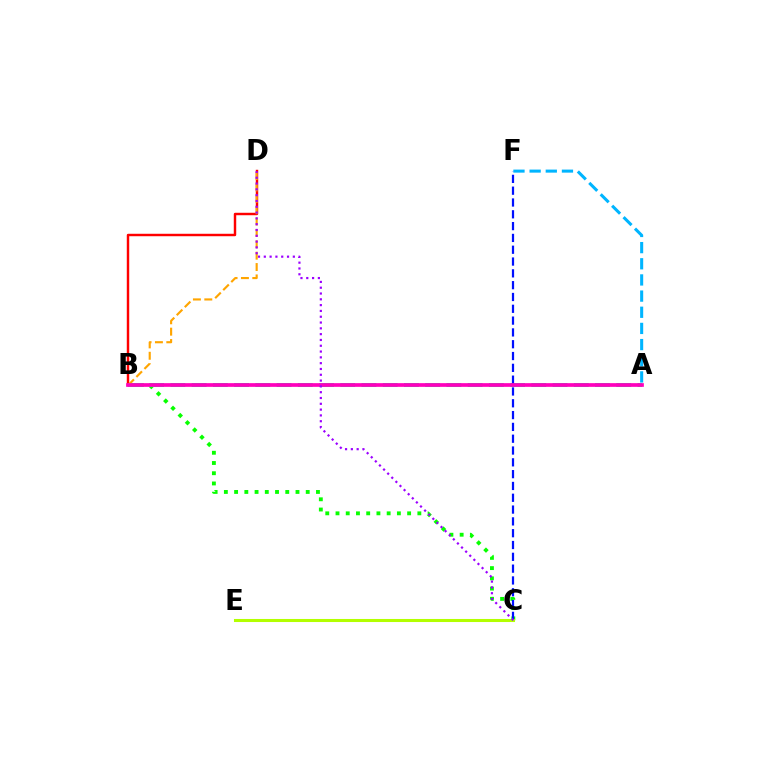{('B', 'C'): [{'color': '#08ff00', 'line_style': 'dotted', 'thickness': 2.78}], ('B', 'D'): [{'color': '#ff0000', 'line_style': 'solid', 'thickness': 1.76}, {'color': '#ffa500', 'line_style': 'dashed', 'thickness': 1.55}], ('A', 'B'): [{'color': '#00ff9d', 'line_style': 'dashed', 'thickness': 2.88}, {'color': '#ff00bd', 'line_style': 'solid', 'thickness': 2.67}], ('C', 'F'): [{'color': '#0010ff', 'line_style': 'dashed', 'thickness': 1.6}], ('C', 'E'): [{'color': '#b3ff00', 'line_style': 'solid', 'thickness': 2.2}], ('A', 'F'): [{'color': '#00b5ff', 'line_style': 'dashed', 'thickness': 2.2}], ('C', 'D'): [{'color': '#9b00ff', 'line_style': 'dotted', 'thickness': 1.58}]}